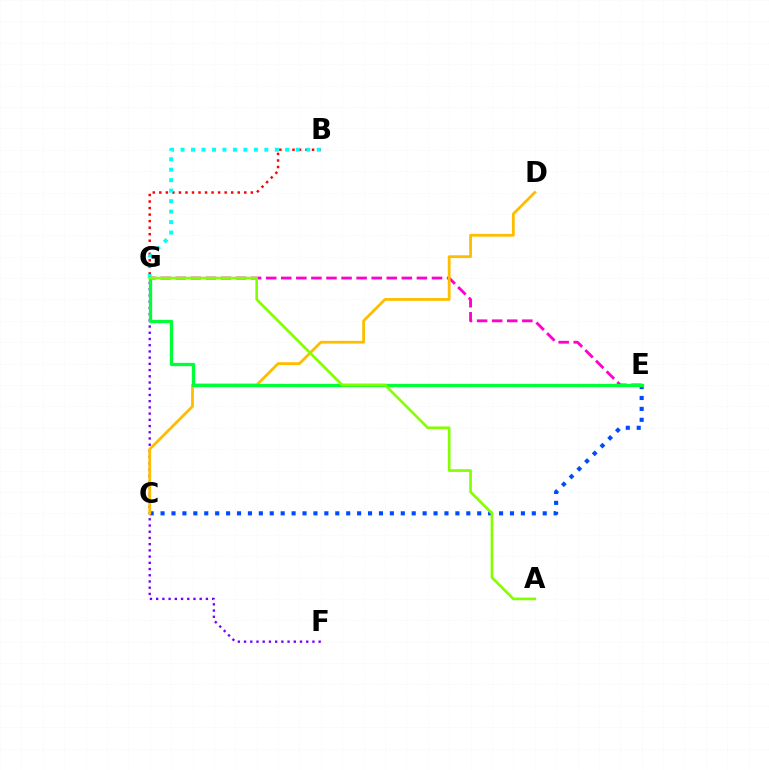{('E', 'G'): [{'color': '#ff00cf', 'line_style': 'dashed', 'thickness': 2.05}, {'color': '#00ff39', 'line_style': 'solid', 'thickness': 2.38}], ('B', 'G'): [{'color': '#ff0000', 'line_style': 'dotted', 'thickness': 1.78}, {'color': '#00fff6', 'line_style': 'dotted', 'thickness': 2.85}], ('C', 'E'): [{'color': '#004bff', 'line_style': 'dotted', 'thickness': 2.97}], ('F', 'G'): [{'color': '#7200ff', 'line_style': 'dotted', 'thickness': 1.69}], ('C', 'D'): [{'color': '#ffbd00', 'line_style': 'solid', 'thickness': 2.02}], ('A', 'G'): [{'color': '#84ff00', 'line_style': 'solid', 'thickness': 1.92}]}